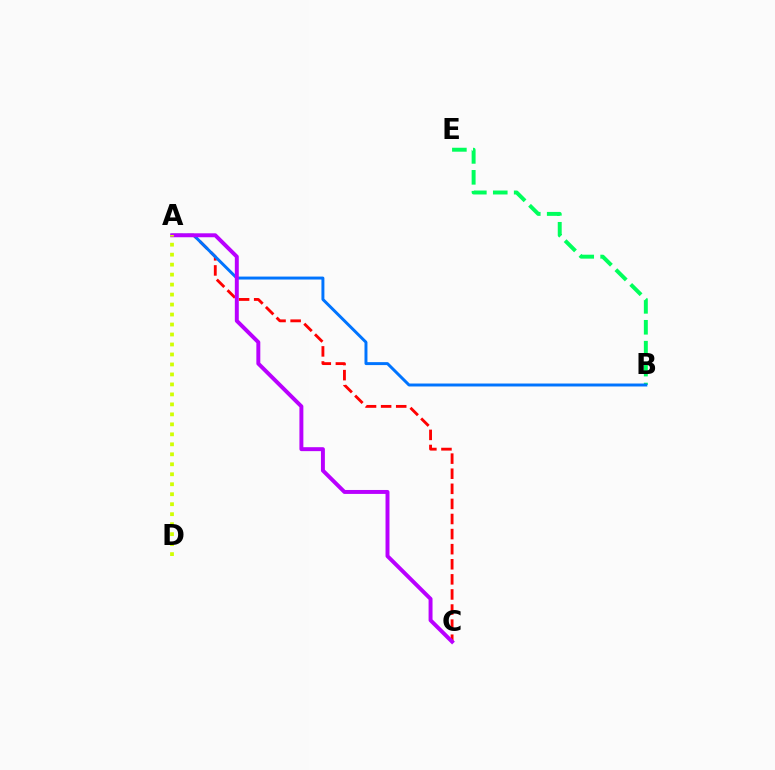{('A', 'C'): [{'color': '#ff0000', 'line_style': 'dashed', 'thickness': 2.05}, {'color': '#b900ff', 'line_style': 'solid', 'thickness': 2.84}], ('B', 'E'): [{'color': '#00ff5c', 'line_style': 'dashed', 'thickness': 2.84}], ('A', 'B'): [{'color': '#0074ff', 'line_style': 'solid', 'thickness': 2.13}], ('A', 'D'): [{'color': '#d1ff00', 'line_style': 'dotted', 'thickness': 2.71}]}